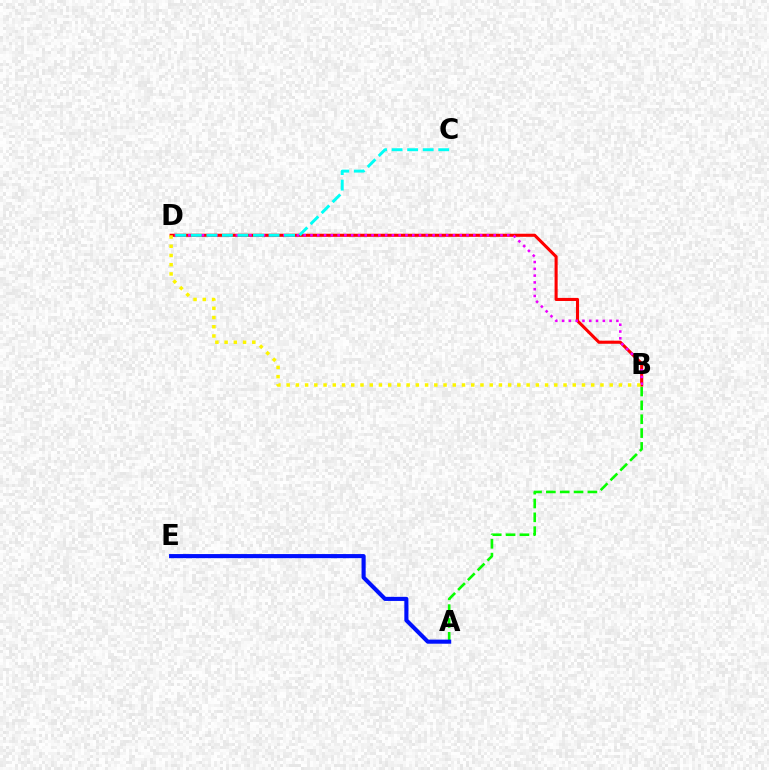{('A', 'B'): [{'color': '#08ff00', 'line_style': 'dashed', 'thickness': 1.88}], ('B', 'D'): [{'color': '#ff0000', 'line_style': 'solid', 'thickness': 2.22}, {'color': '#ee00ff', 'line_style': 'dotted', 'thickness': 1.84}, {'color': '#fcf500', 'line_style': 'dotted', 'thickness': 2.51}], ('A', 'E'): [{'color': '#0010ff', 'line_style': 'solid', 'thickness': 2.95}], ('C', 'D'): [{'color': '#00fff6', 'line_style': 'dashed', 'thickness': 2.11}]}